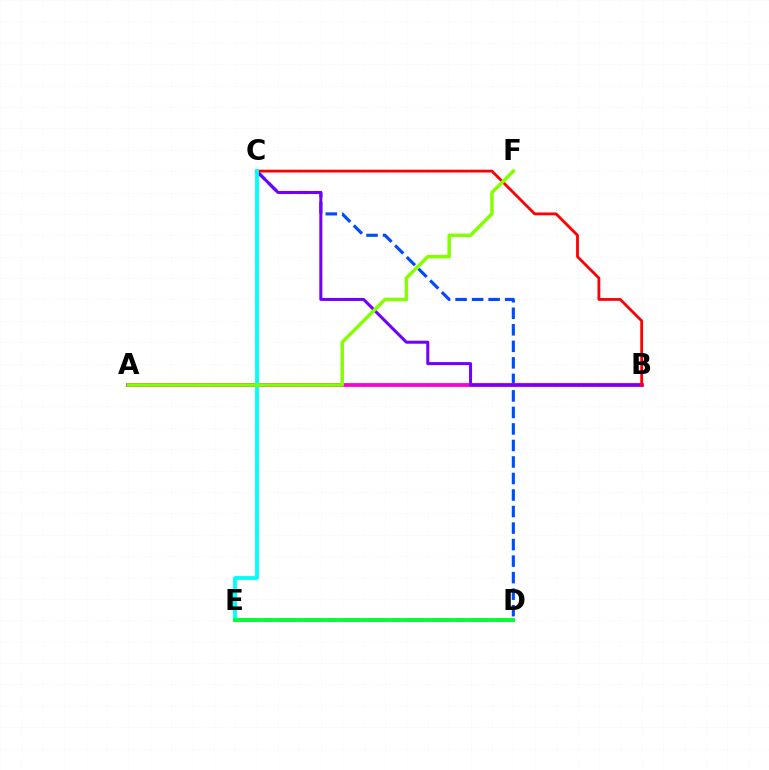{('C', 'D'): [{'color': '#004bff', 'line_style': 'dashed', 'thickness': 2.24}], ('A', 'B'): [{'color': '#ff00cf', 'line_style': 'solid', 'thickness': 2.74}], ('D', 'E'): [{'color': '#ffbd00', 'line_style': 'solid', 'thickness': 2.76}, {'color': '#00ff39', 'line_style': 'solid', 'thickness': 2.74}], ('B', 'C'): [{'color': '#7200ff', 'line_style': 'solid', 'thickness': 2.18}, {'color': '#ff0000', 'line_style': 'solid', 'thickness': 2.02}], ('C', 'E'): [{'color': '#00fff6', 'line_style': 'solid', 'thickness': 2.76}], ('A', 'F'): [{'color': '#84ff00', 'line_style': 'solid', 'thickness': 2.48}]}